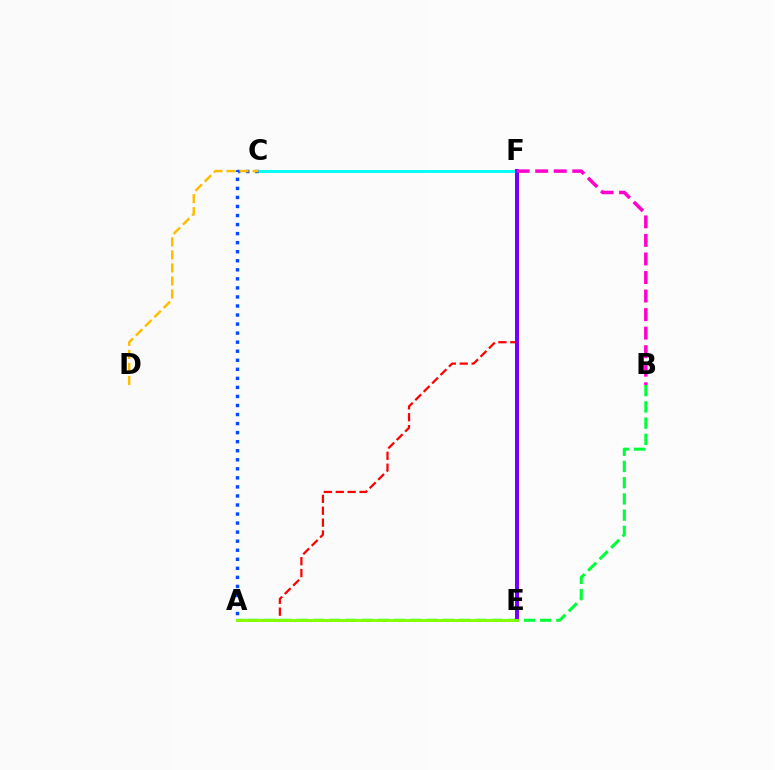{('C', 'F'): [{'color': '#00fff6', 'line_style': 'solid', 'thickness': 2.06}], ('A', 'B'): [{'color': '#00ff39', 'line_style': 'dashed', 'thickness': 2.2}], ('A', 'C'): [{'color': '#004bff', 'line_style': 'dotted', 'thickness': 2.46}], ('A', 'F'): [{'color': '#ff0000', 'line_style': 'dashed', 'thickness': 1.61}], ('C', 'D'): [{'color': '#ffbd00', 'line_style': 'dashed', 'thickness': 1.77}], ('E', 'F'): [{'color': '#7200ff', 'line_style': 'solid', 'thickness': 2.9}], ('B', 'F'): [{'color': '#ff00cf', 'line_style': 'dashed', 'thickness': 2.52}], ('A', 'E'): [{'color': '#84ff00', 'line_style': 'solid', 'thickness': 2.09}]}